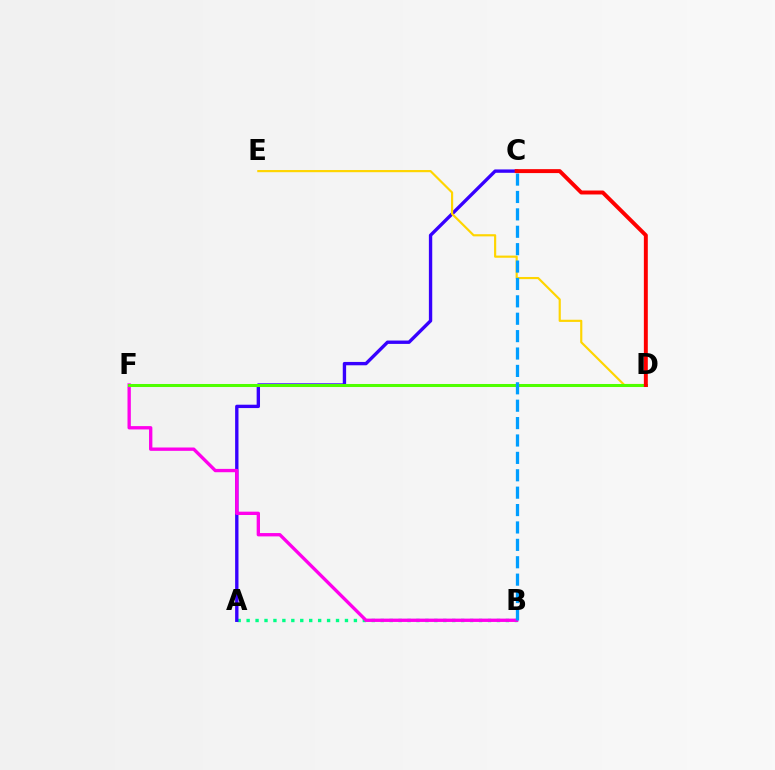{('A', 'B'): [{'color': '#00ff86', 'line_style': 'dotted', 'thickness': 2.43}], ('A', 'C'): [{'color': '#3700ff', 'line_style': 'solid', 'thickness': 2.42}], ('D', 'E'): [{'color': '#ffd500', 'line_style': 'solid', 'thickness': 1.56}], ('B', 'F'): [{'color': '#ff00ed', 'line_style': 'solid', 'thickness': 2.4}], ('D', 'F'): [{'color': '#4fff00', 'line_style': 'solid', 'thickness': 2.18}], ('B', 'C'): [{'color': '#009eff', 'line_style': 'dashed', 'thickness': 2.36}], ('C', 'D'): [{'color': '#ff0000', 'line_style': 'solid', 'thickness': 2.84}]}